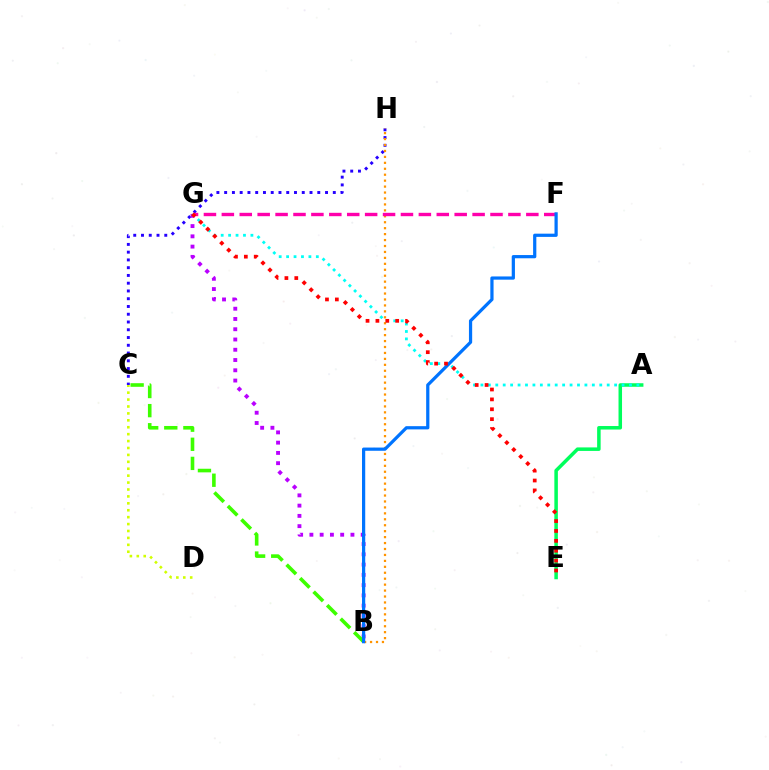{('C', 'D'): [{'color': '#d1ff00', 'line_style': 'dotted', 'thickness': 1.88}], ('A', 'E'): [{'color': '#00ff5c', 'line_style': 'solid', 'thickness': 2.53}], ('C', 'H'): [{'color': '#2500ff', 'line_style': 'dotted', 'thickness': 2.11}], ('B', 'H'): [{'color': '#ff9400', 'line_style': 'dotted', 'thickness': 1.61}], ('B', 'G'): [{'color': '#b900ff', 'line_style': 'dotted', 'thickness': 2.79}], ('A', 'G'): [{'color': '#00fff6', 'line_style': 'dotted', 'thickness': 2.02}], ('F', 'G'): [{'color': '#ff00ac', 'line_style': 'dashed', 'thickness': 2.43}], ('B', 'C'): [{'color': '#3dff00', 'line_style': 'dashed', 'thickness': 2.6}], ('B', 'F'): [{'color': '#0074ff', 'line_style': 'solid', 'thickness': 2.32}], ('E', 'G'): [{'color': '#ff0000', 'line_style': 'dotted', 'thickness': 2.69}]}